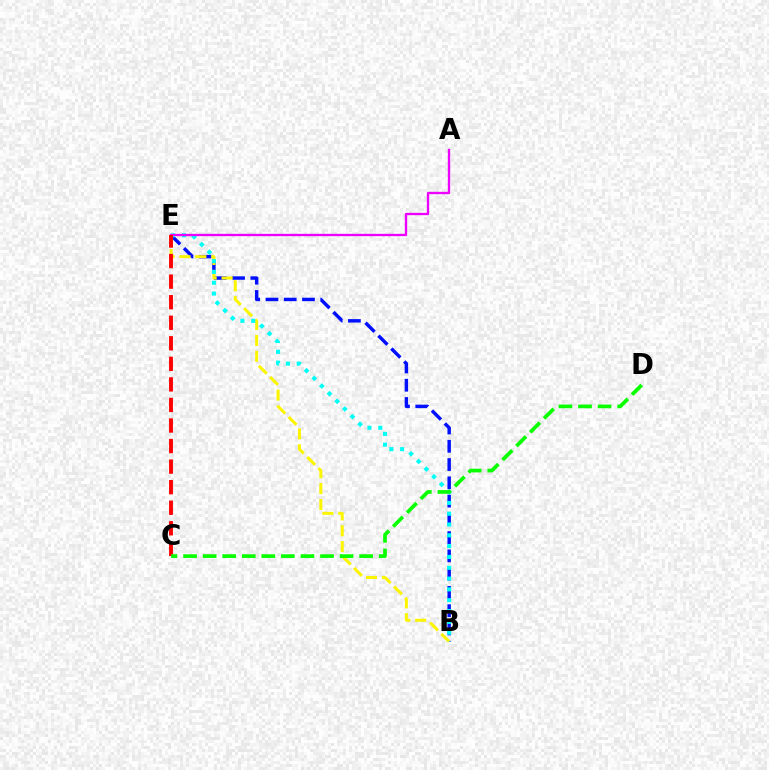{('B', 'E'): [{'color': '#0010ff', 'line_style': 'dashed', 'thickness': 2.48}, {'color': '#fcf500', 'line_style': 'dashed', 'thickness': 2.16}, {'color': '#00fff6', 'line_style': 'dotted', 'thickness': 2.94}], ('A', 'E'): [{'color': '#ee00ff', 'line_style': 'solid', 'thickness': 1.68}], ('C', 'E'): [{'color': '#ff0000', 'line_style': 'dashed', 'thickness': 2.79}], ('C', 'D'): [{'color': '#08ff00', 'line_style': 'dashed', 'thickness': 2.66}]}